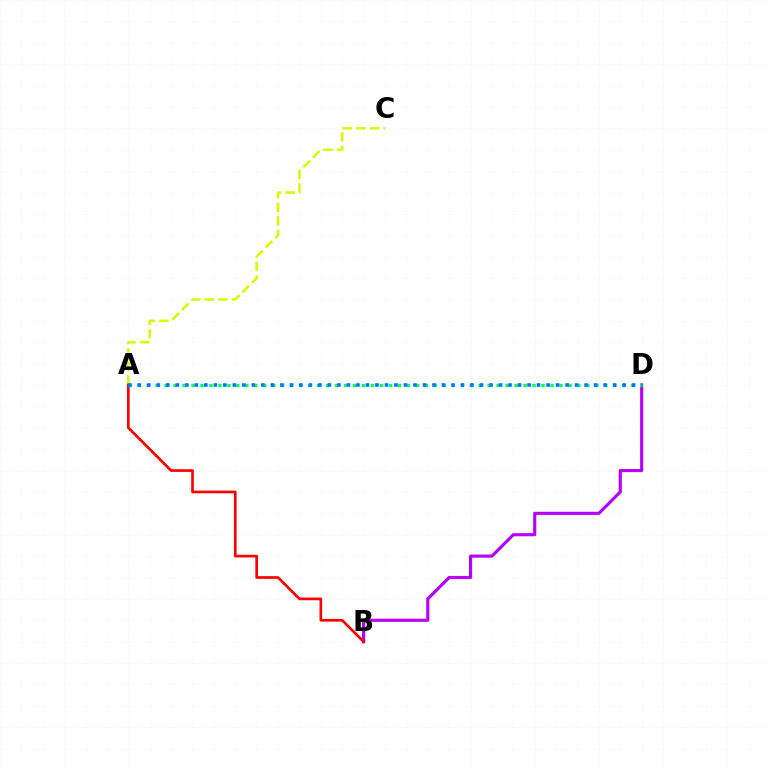{('B', 'D'): [{'color': '#b900ff', 'line_style': 'solid', 'thickness': 2.25}], ('A', 'C'): [{'color': '#d1ff00', 'line_style': 'dashed', 'thickness': 1.84}], ('A', 'B'): [{'color': '#ff0000', 'line_style': 'solid', 'thickness': 1.92}], ('A', 'D'): [{'color': '#00ff5c', 'line_style': 'dotted', 'thickness': 2.44}, {'color': '#0074ff', 'line_style': 'dotted', 'thickness': 2.58}]}